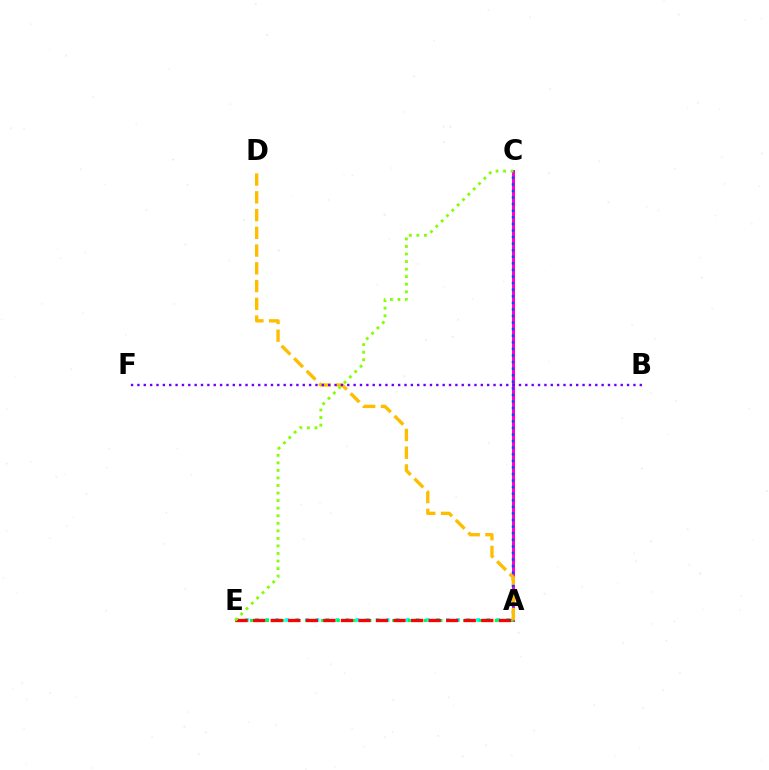{('A', 'C'): [{'color': '#ff00cf', 'line_style': 'solid', 'thickness': 2.17}, {'color': '#004bff', 'line_style': 'dotted', 'thickness': 1.79}], ('A', 'E'): [{'color': '#00fff6', 'line_style': 'dotted', 'thickness': 2.73}, {'color': '#00ff39', 'line_style': 'dotted', 'thickness': 2.14}, {'color': '#ff0000', 'line_style': 'dashed', 'thickness': 2.38}], ('A', 'D'): [{'color': '#ffbd00', 'line_style': 'dashed', 'thickness': 2.41}], ('B', 'F'): [{'color': '#7200ff', 'line_style': 'dotted', 'thickness': 1.73}], ('C', 'E'): [{'color': '#84ff00', 'line_style': 'dotted', 'thickness': 2.05}]}